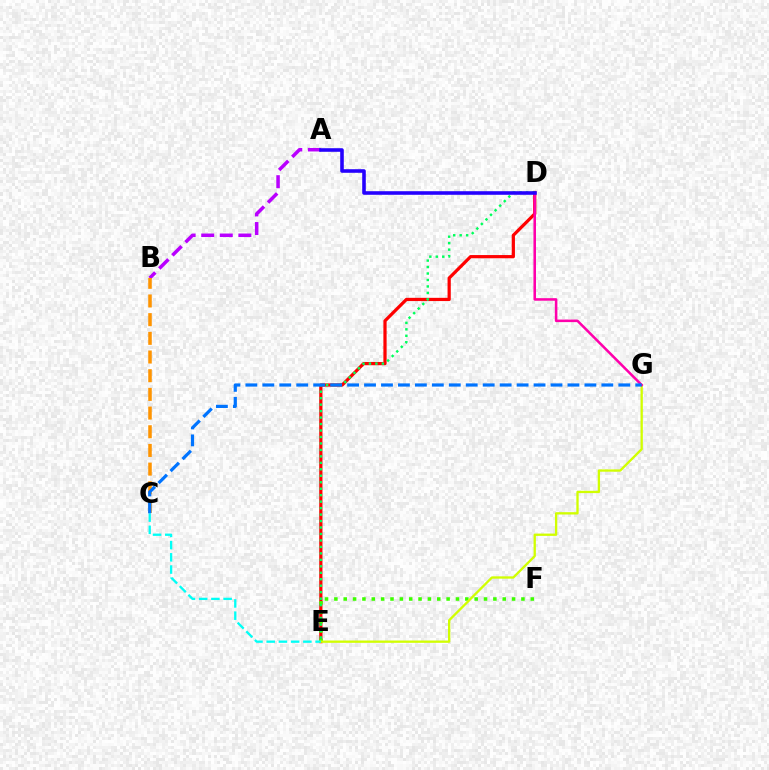{('D', 'E'): [{'color': '#ff0000', 'line_style': 'solid', 'thickness': 2.32}, {'color': '#00ff5c', 'line_style': 'dotted', 'thickness': 1.76}], ('E', 'F'): [{'color': '#3dff00', 'line_style': 'dotted', 'thickness': 2.54}], ('A', 'B'): [{'color': '#b900ff', 'line_style': 'dashed', 'thickness': 2.52}], ('E', 'G'): [{'color': '#d1ff00', 'line_style': 'solid', 'thickness': 1.67}], ('D', 'G'): [{'color': '#ff00ac', 'line_style': 'solid', 'thickness': 1.84}], ('C', 'E'): [{'color': '#00fff6', 'line_style': 'dashed', 'thickness': 1.66}], ('B', 'C'): [{'color': '#ff9400', 'line_style': 'dashed', 'thickness': 2.54}], ('C', 'G'): [{'color': '#0074ff', 'line_style': 'dashed', 'thickness': 2.3}], ('A', 'D'): [{'color': '#2500ff', 'line_style': 'solid', 'thickness': 2.58}]}